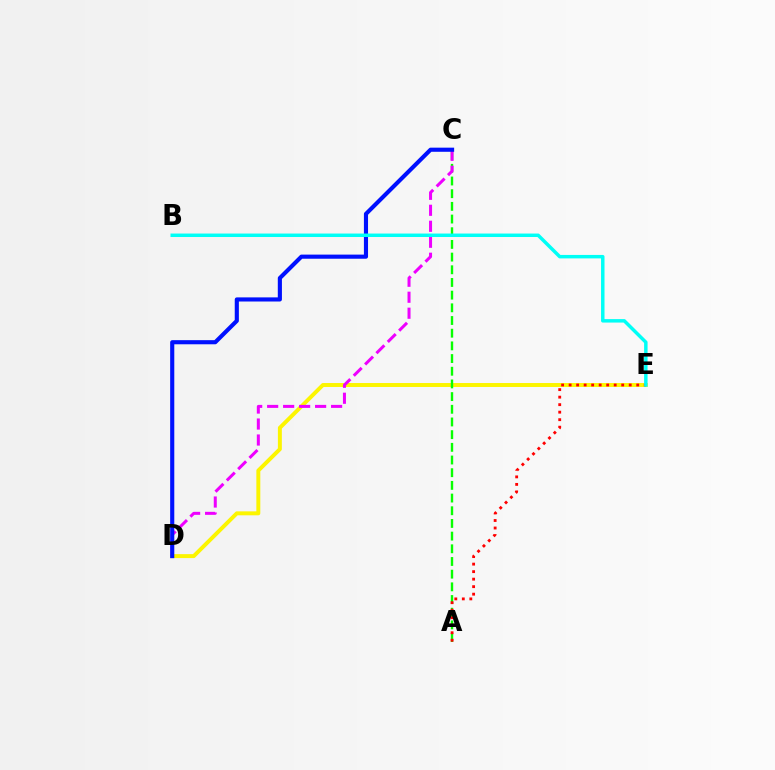{('D', 'E'): [{'color': '#fcf500', 'line_style': 'solid', 'thickness': 2.84}], ('A', 'C'): [{'color': '#08ff00', 'line_style': 'dashed', 'thickness': 1.72}], ('C', 'D'): [{'color': '#ee00ff', 'line_style': 'dashed', 'thickness': 2.17}, {'color': '#0010ff', 'line_style': 'solid', 'thickness': 2.97}], ('A', 'E'): [{'color': '#ff0000', 'line_style': 'dotted', 'thickness': 2.04}], ('B', 'E'): [{'color': '#00fff6', 'line_style': 'solid', 'thickness': 2.5}]}